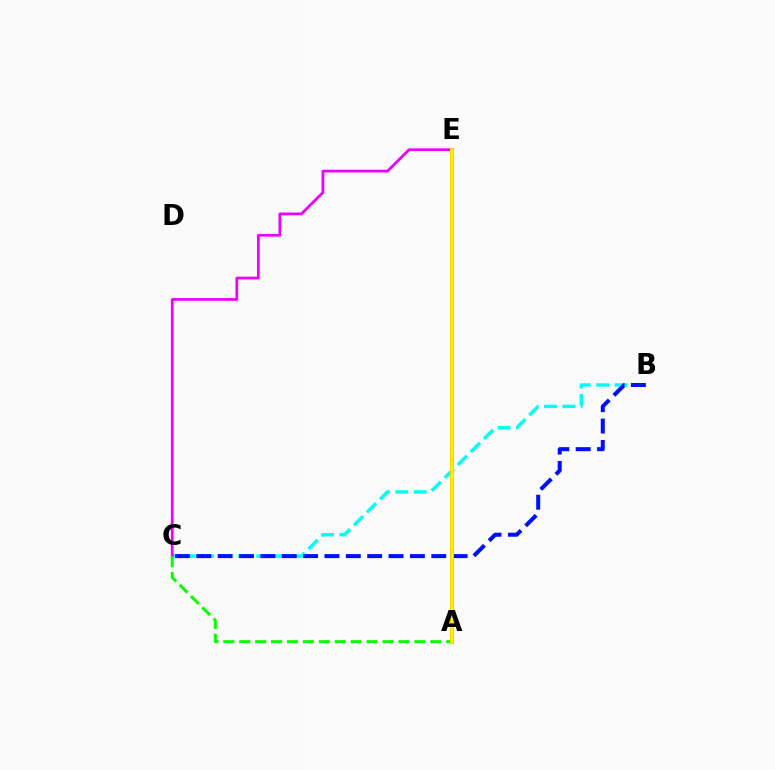{('B', 'C'): [{'color': '#00fff6', 'line_style': 'dashed', 'thickness': 2.5}, {'color': '#0010ff', 'line_style': 'dashed', 'thickness': 2.9}], ('A', 'E'): [{'color': '#ff0000', 'line_style': 'solid', 'thickness': 2.78}, {'color': '#fcf500', 'line_style': 'solid', 'thickness': 2.65}], ('C', 'E'): [{'color': '#ee00ff', 'line_style': 'solid', 'thickness': 1.98}], ('A', 'C'): [{'color': '#08ff00', 'line_style': 'dashed', 'thickness': 2.16}]}